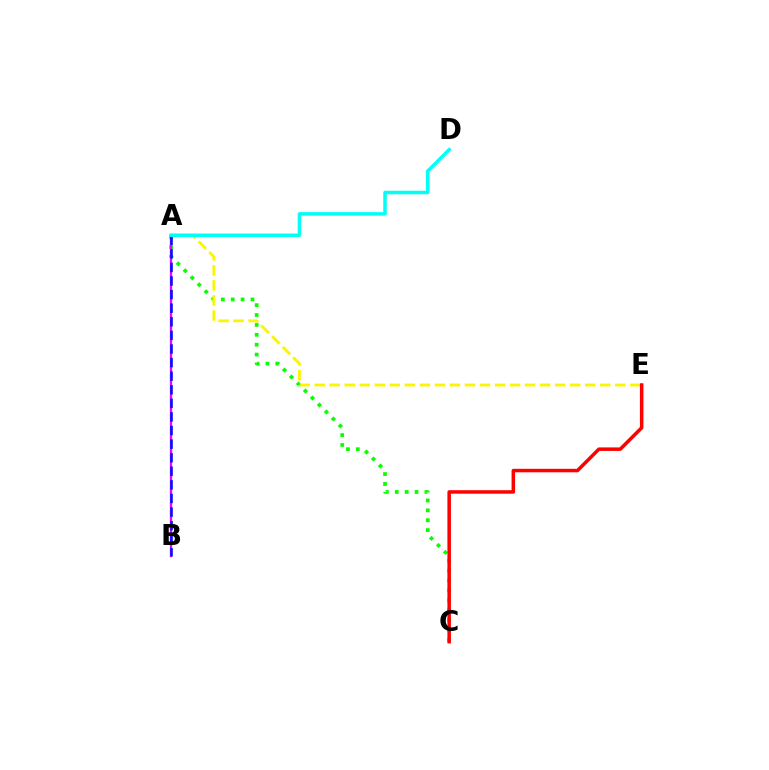{('A', 'C'): [{'color': '#08ff00', 'line_style': 'dotted', 'thickness': 2.69}], ('A', 'B'): [{'color': '#ee00ff', 'line_style': 'solid', 'thickness': 1.63}, {'color': '#0010ff', 'line_style': 'dashed', 'thickness': 1.85}], ('A', 'E'): [{'color': '#fcf500', 'line_style': 'dashed', 'thickness': 2.04}], ('C', 'E'): [{'color': '#ff0000', 'line_style': 'solid', 'thickness': 2.52}], ('A', 'D'): [{'color': '#00fff6', 'line_style': 'solid', 'thickness': 2.53}]}